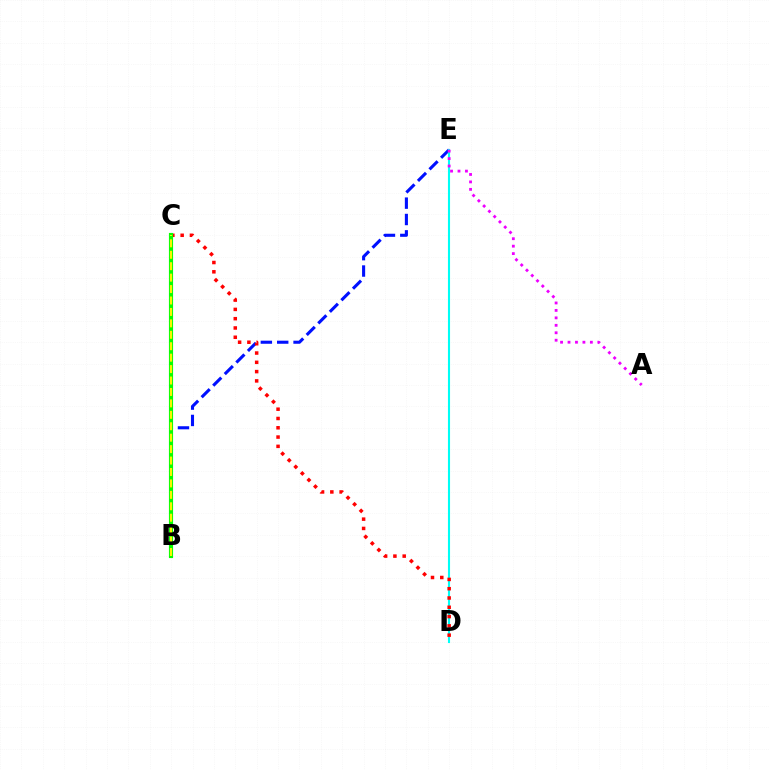{('B', 'E'): [{'color': '#0010ff', 'line_style': 'dashed', 'thickness': 2.22}], ('D', 'E'): [{'color': '#00fff6', 'line_style': 'solid', 'thickness': 1.52}], ('C', 'D'): [{'color': '#ff0000', 'line_style': 'dotted', 'thickness': 2.52}], ('B', 'C'): [{'color': '#08ff00', 'line_style': 'solid', 'thickness': 2.98}, {'color': '#fcf500', 'line_style': 'dashed', 'thickness': 1.55}], ('A', 'E'): [{'color': '#ee00ff', 'line_style': 'dotted', 'thickness': 2.02}]}